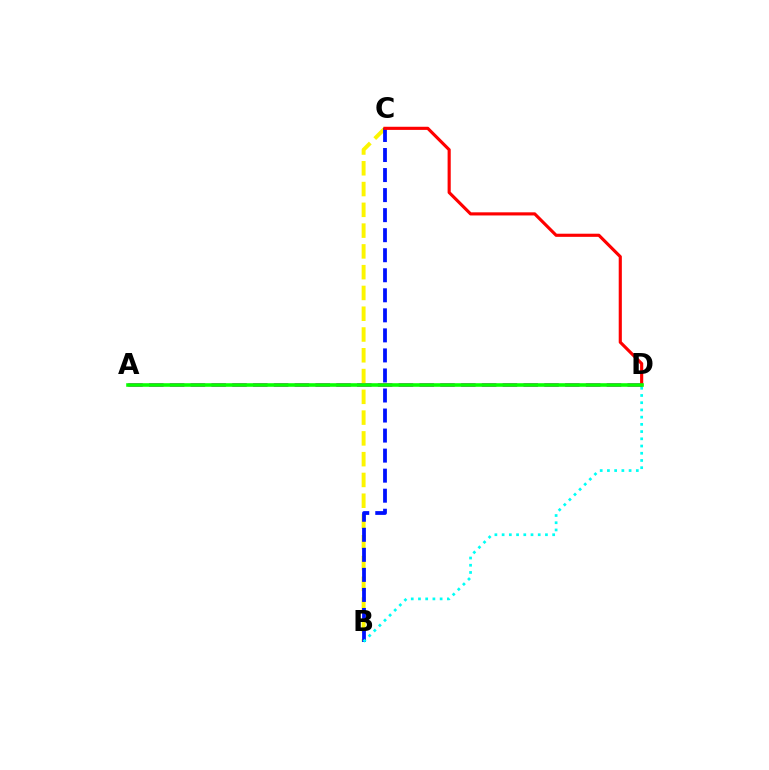{('A', 'D'): [{'color': '#ee00ff', 'line_style': 'dashed', 'thickness': 2.83}, {'color': '#08ff00', 'line_style': 'solid', 'thickness': 2.58}], ('B', 'C'): [{'color': '#fcf500', 'line_style': 'dashed', 'thickness': 2.82}, {'color': '#0010ff', 'line_style': 'dashed', 'thickness': 2.72}], ('B', 'D'): [{'color': '#00fff6', 'line_style': 'dotted', 'thickness': 1.96}], ('C', 'D'): [{'color': '#ff0000', 'line_style': 'solid', 'thickness': 2.26}]}